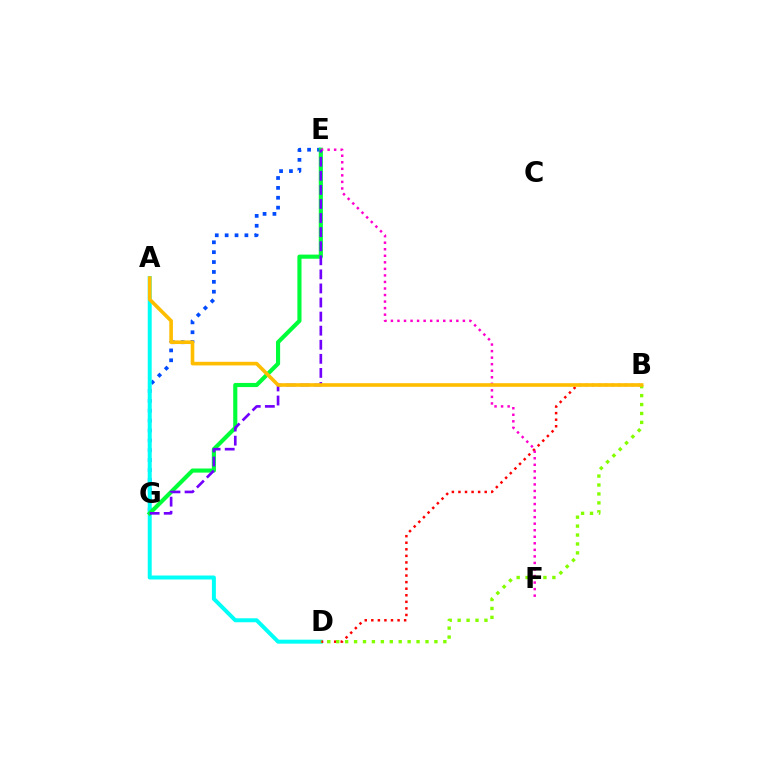{('E', 'G'): [{'color': '#004bff', 'line_style': 'dotted', 'thickness': 2.69}, {'color': '#00ff39', 'line_style': 'solid', 'thickness': 2.97}, {'color': '#7200ff', 'line_style': 'dashed', 'thickness': 1.91}], ('A', 'D'): [{'color': '#00fff6', 'line_style': 'solid', 'thickness': 2.86}], ('B', 'D'): [{'color': '#ff0000', 'line_style': 'dotted', 'thickness': 1.78}, {'color': '#84ff00', 'line_style': 'dotted', 'thickness': 2.43}], ('E', 'F'): [{'color': '#ff00cf', 'line_style': 'dotted', 'thickness': 1.78}], ('A', 'B'): [{'color': '#ffbd00', 'line_style': 'solid', 'thickness': 2.61}]}